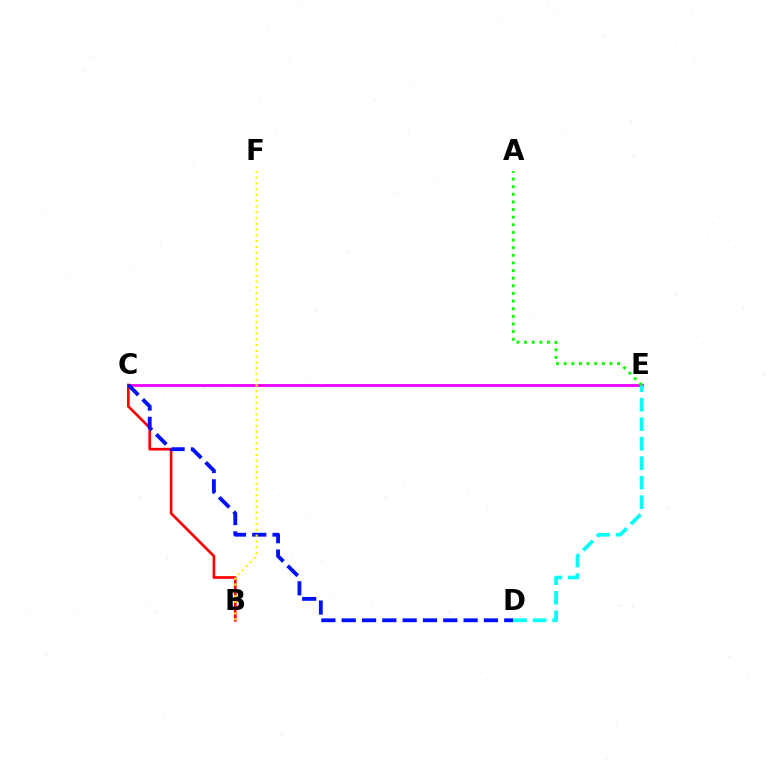{('C', 'E'): [{'color': '#ee00ff', 'line_style': 'solid', 'thickness': 2.03}], ('B', 'C'): [{'color': '#ff0000', 'line_style': 'solid', 'thickness': 1.93}], ('C', 'D'): [{'color': '#0010ff', 'line_style': 'dashed', 'thickness': 2.76}], ('D', 'E'): [{'color': '#00fff6', 'line_style': 'dashed', 'thickness': 2.65}], ('B', 'F'): [{'color': '#fcf500', 'line_style': 'dotted', 'thickness': 1.57}], ('A', 'E'): [{'color': '#08ff00', 'line_style': 'dotted', 'thickness': 2.07}]}